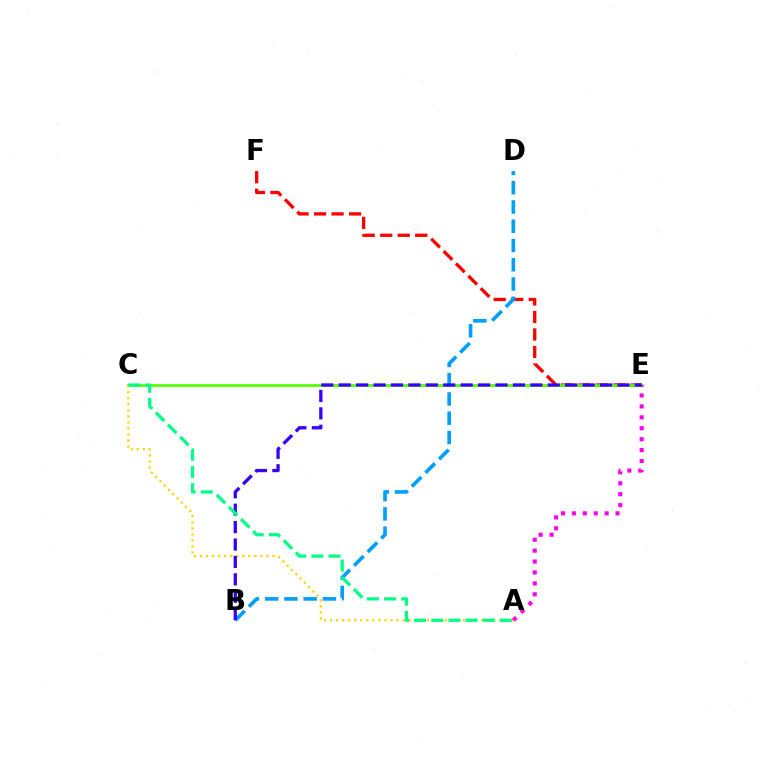{('E', 'F'): [{'color': '#ff0000', 'line_style': 'dashed', 'thickness': 2.38}], ('C', 'E'): [{'color': '#4fff00', 'line_style': 'solid', 'thickness': 1.92}], ('B', 'D'): [{'color': '#009eff', 'line_style': 'dashed', 'thickness': 2.62}], ('A', 'C'): [{'color': '#ffd500', 'line_style': 'dotted', 'thickness': 1.64}, {'color': '#00ff86', 'line_style': 'dashed', 'thickness': 2.33}], ('A', 'E'): [{'color': '#ff00ed', 'line_style': 'dotted', 'thickness': 2.97}], ('B', 'E'): [{'color': '#3700ff', 'line_style': 'dashed', 'thickness': 2.37}]}